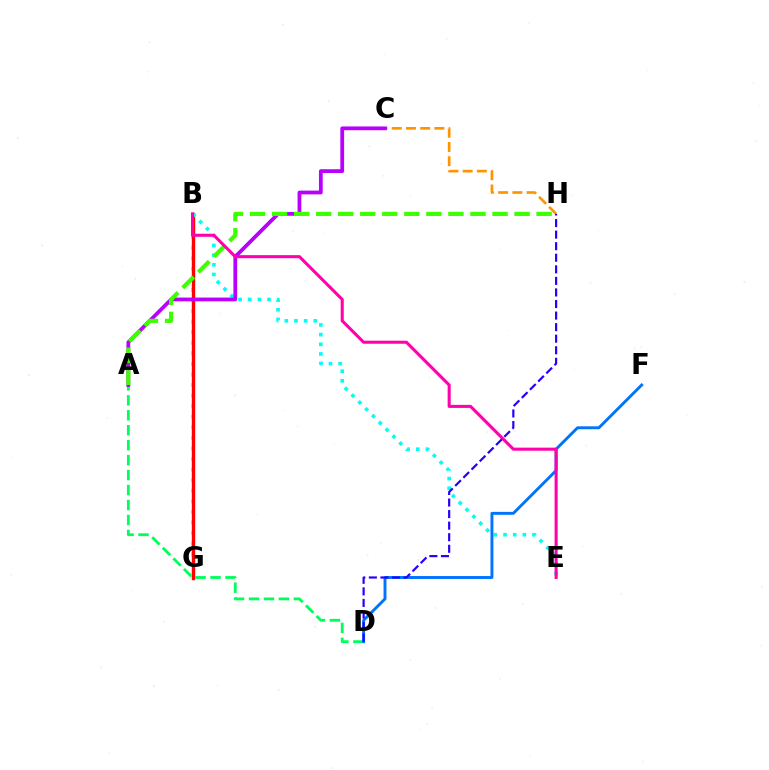{('A', 'D'): [{'color': '#00ff5c', 'line_style': 'dashed', 'thickness': 2.03}], ('B', 'G'): [{'color': '#d1ff00', 'line_style': 'dotted', 'thickness': 2.87}, {'color': '#ff0000', 'line_style': 'solid', 'thickness': 2.43}], ('B', 'E'): [{'color': '#00fff6', 'line_style': 'dotted', 'thickness': 2.62}, {'color': '#ff00ac', 'line_style': 'solid', 'thickness': 2.2}], ('D', 'F'): [{'color': '#0074ff', 'line_style': 'solid', 'thickness': 2.1}], ('C', 'H'): [{'color': '#ff9400', 'line_style': 'dashed', 'thickness': 1.93}], ('A', 'C'): [{'color': '#b900ff', 'line_style': 'solid', 'thickness': 2.72}], ('A', 'H'): [{'color': '#3dff00', 'line_style': 'dashed', 'thickness': 2.99}], ('D', 'H'): [{'color': '#2500ff', 'line_style': 'dashed', 'thickness': 1.57}]}